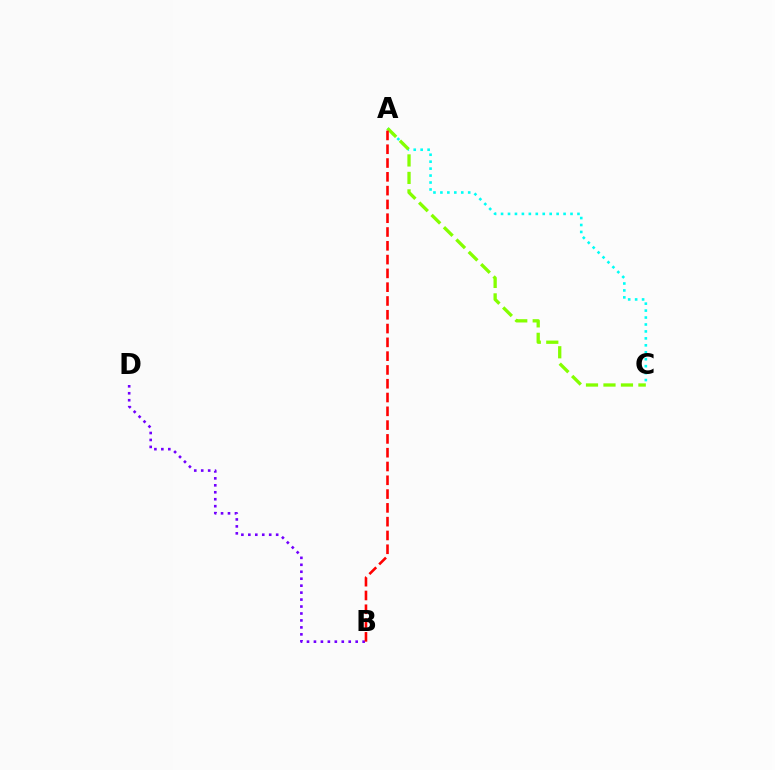{('B', 'D'): [{'color': '#7200ff', 'line_style': 'dotted', 'thickness': 1.89}], ('A', 'C'): [{'color': '#00fff6', 'line_style': 'dotted', 'thickness': 1.89}, {'color': '#84ff00', 'line_style': 'dashed', 'thickness': 2.37}], ('A', 'B'): [{'color': '#ff0000', 'line_style': 'dashed', 'thickness': 1.87}]}